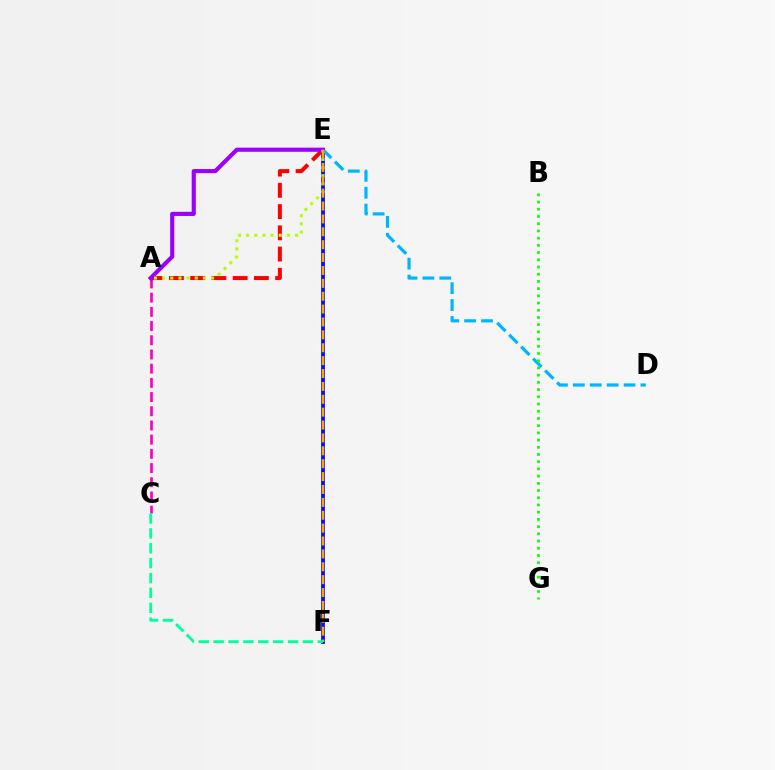{('A', 'C'): [{'color': '#ff00bd', 'line_style': 'dashed', 'thickness': 1.93}], ('A', 'E'): [{'color': '#ff0000', 'line_style': 'dashed', 'thickness': 2.88}, {'color': '#9b00ff', 'line_style': 'solid', 'thickness': 2.98}, {'color': '#b3ff00', 'line_style': 'dotted', 'thickness': 2.22}], ('E', 'F'): [{'color': '#0010ff', 'line_style': 'solid', 'thickness': 2.72}, {'color': '#ffa500', 'line_style': 'dashed', 'thickness': 1.75}], ('D', 'E'): [{'color': '#00b5ff', 'line_style': 'dashed', 'thickness': 2.3}], ('B', 'G'): [{'color': '#08ff00', 'line_style': 'dotted', 'thickness': 1.96}], ('C', 'F'): [{'color': '#00ff9d', 'line_style': 'dashed', 'thickness': 2.02}]}